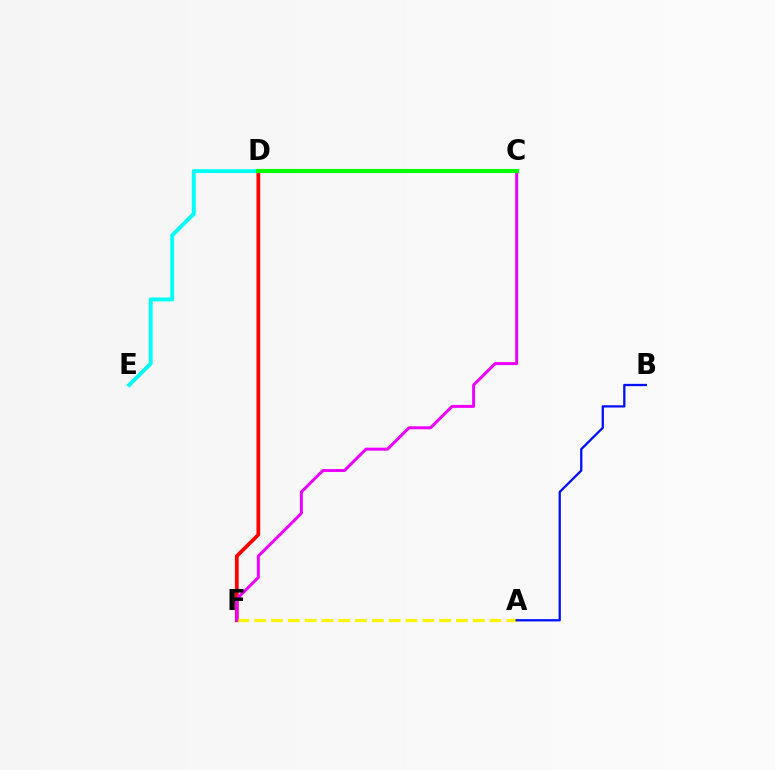{('D', 'F'): [{'color': '#ff0000', 'line_style': 'solid', 'thickness': 2.69}], ('D', 'E'): [{'color': '#00fff6', 'line_style': 'solid', 'thickness': 2.8}], ('A', 'F'): [{'color': '#fcf500', 'line_style': 'dashed', 'thickness': 2.28}], ('C', 'F'): [{'color': '#ee00ff', 'line_style': 'solid', 'thickness': 2.15}], ('C', 'D'): [{'color': '#08ff00', 'line_style': 'solid', 'thickness': 2.99}], ('A', 'B'): [{'color': '#0010ff', 'line_style': 'solid', 'thickness': 1.64}]}